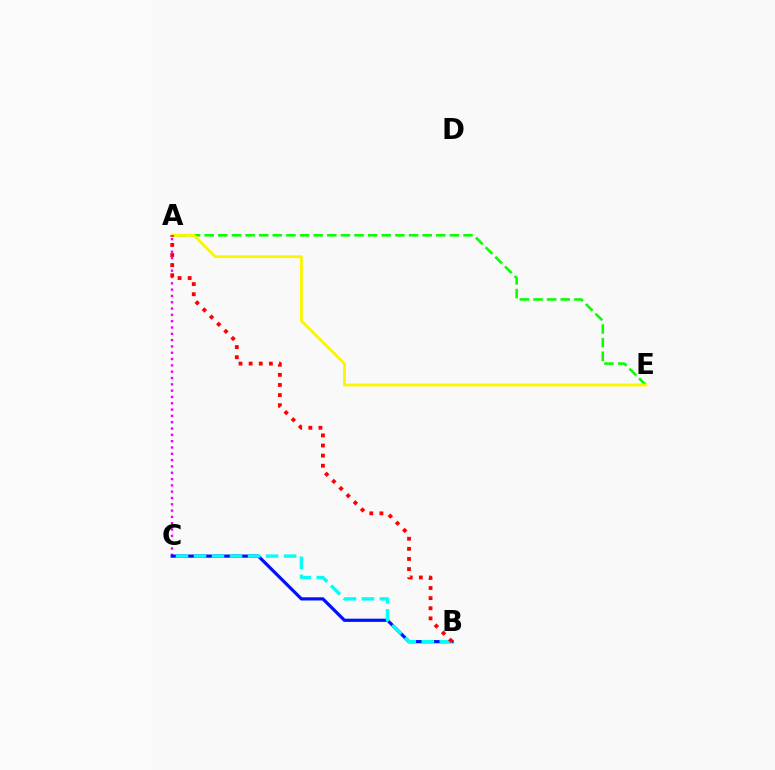{('A', 'E'): [{'color': '#08ff00', 'line_style': 'dashed', 'thickness': 1.85}, {'color': '#fcf500', 'line_style': 'solid', 'thickness': 2.03}], ('A', 'C'): [{'color': '#ee00ff', 'line_style': 'dotted', 'thickness': 1.72}], ('B', 'C'): [{'color': '#0010ff', 'line_style': 'solid', 'thickness': 2.3}, {'color': '#00fff6', 'line_style': 'dashed', 'thickness': 2.45}], ('A', 'B'): [{'color': '#ff0000', 'line_style': 'dotted', 'thickness': 2.75}]}